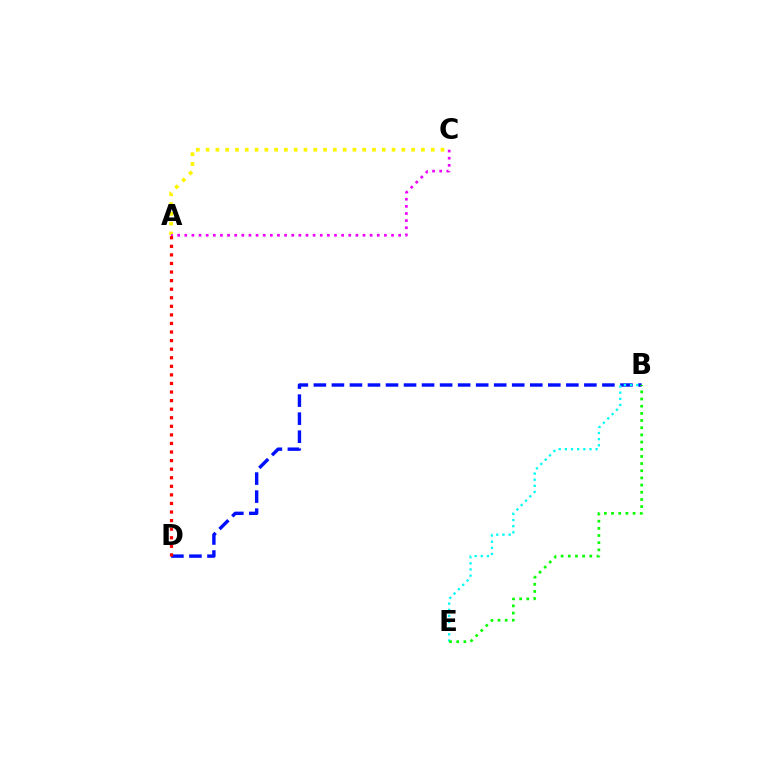{('B', 'D'): [{'color': '#0010ff', 'line_style': 'dashed', 'thickness': 2.45}], ('A', 'C'): [{'color': '#fcf500', 'line_style': 'dotted', 'thickness': 2.66}, {'color': '#ee00ff', 'line_style': 'dotted', 'thickness': 1.94}], ('A', 'D'): [{'color': '#ff0000', 'line_style': 'dotted', 'thickness': 2.33}], ('B', 'E'): [{'color': '#00fff6', 'line_style': 'dotted', 'thickness': 1.67}, {'color': '#08ff00', 'line_style': 'dotted', 'thickness': 1.95}]}